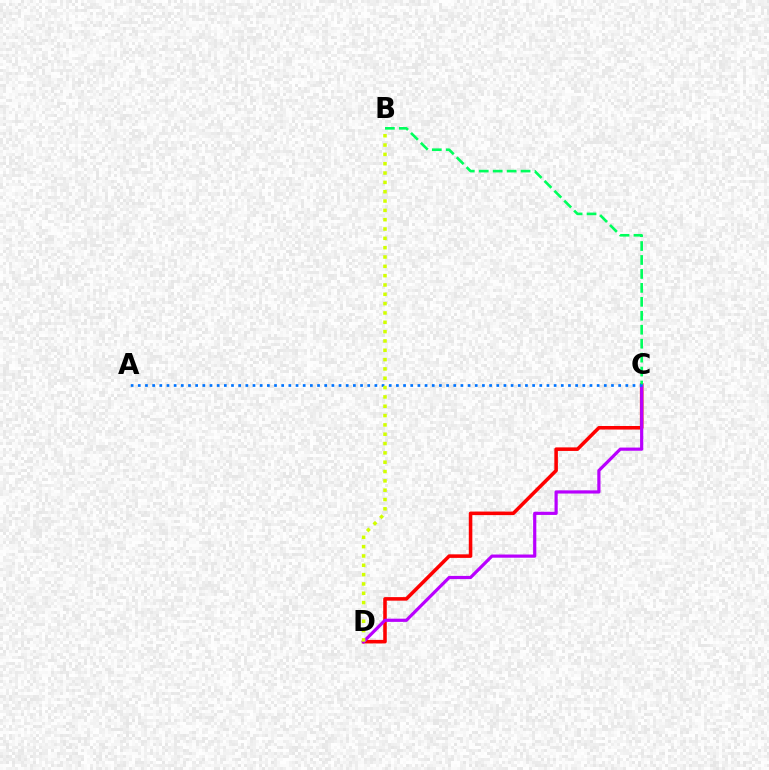{('C', 'D'): [{'color': '#ff0000', 'line_style': 'solid', 'thickness': 2.56}, {'color': '#b900ff', 'line_style': 'solid', 'thickness': 2.3}], ('B', 'C'): [{'color': '#00ff5c', 'line_style': 'dashed', 'thickness': 1.89}], ('A', 'C'): [{'color': '#0074ff', 'line_style': 'dotted', 'thickness': 1.95}], ('B', 'D'): [{'color': '#d1ff00', 'line_style': 'dotted', 'thickness': 2.53}]}